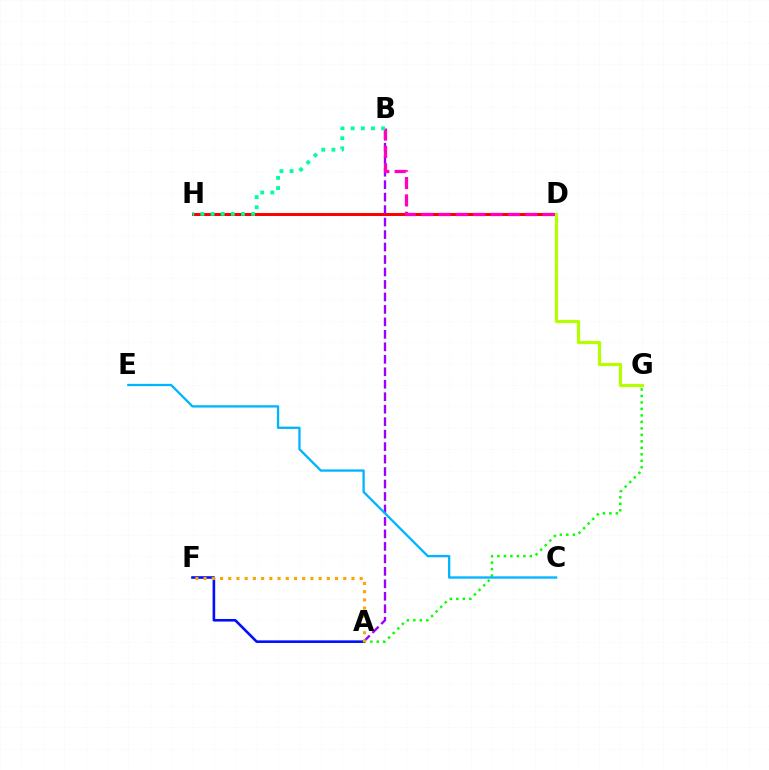{('D', 'H'): [{'color': '#ff0000', 'line_style': 'solid', 'thickness': 2.15}], ('A', 'G'): [{'color': '#08ff00', 'line_style': 'dotted', 'thickness': 1.76}], ('A', 'B'): [{'color': '#9b00ff', 'line_style': 'dashed', 'thickness': 1.69}], ('A', 'F'): [{'color': '#0010ff', 'line_style': 'solid', 'thickness': 1.87}, {'color': '#ffa500', 'line_style': 'dotted', 'thickness': 2.23}], ('B', 'D'): [{'color': '#ff00bd', 'line_style': 'dashed', 'thickness': 2.36}], ('B', 'H'): [{'color': '#00ff9d', 'line_style': 'dotted', 'thickness': 2.76}], ('D', 'G'): [{'color': '#b3ff00', 'line_style': 'solid', 'thickness': 2.29}], ('C', 'E'): [{'color': '#00b5ff', 'line_style': 'solid', 'thickness': 1.66}]}